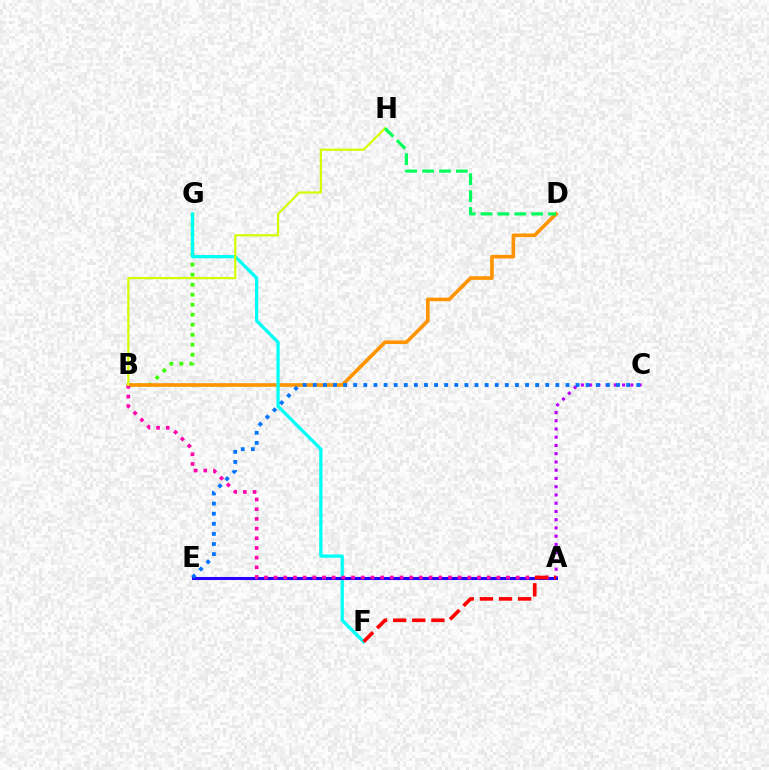{('B', 'G'): [{'color': '#3dff00', 'line_style': 'dotted', 'thickness': 2.72}], ('B', 'D'): [{'color': '#ff9400', 'line_style': 'solid', 'thickness': 2.62}], ('A', 'C'): [{'color': '#b900ff', 'line_style': 'dotted', 'thickness': 2.24}], ('F', 'G'): [{'color': '#00fff6', 'line_style': 'solid', 'thickness': 2.35}], ('A', 'E'): [{'color': '#2500ff', 'line_style': 'solid', 'thickness': 2.2}], ('A', 'B'): [{'color': '#ff00ac', 'line_style': 'dotted', 'thickness': 2.63}], ('B', 'H'): [{'color': '#d1ff00', 'line_style': 'solid', 'thickness': 1.59}], ('A', 'F'): [{'color': '#ff0000', 'line_style': 'dashed', 'thickness': 2.6}], ('C', 'E'): [{'color': '#0074ff', 'line_style': 'dotted', 'thickness': 2.75}], ('D', 'H'): [{'color': '#00ff5c', 'line_style': 'dashed', 'thickness': 2.29}]}